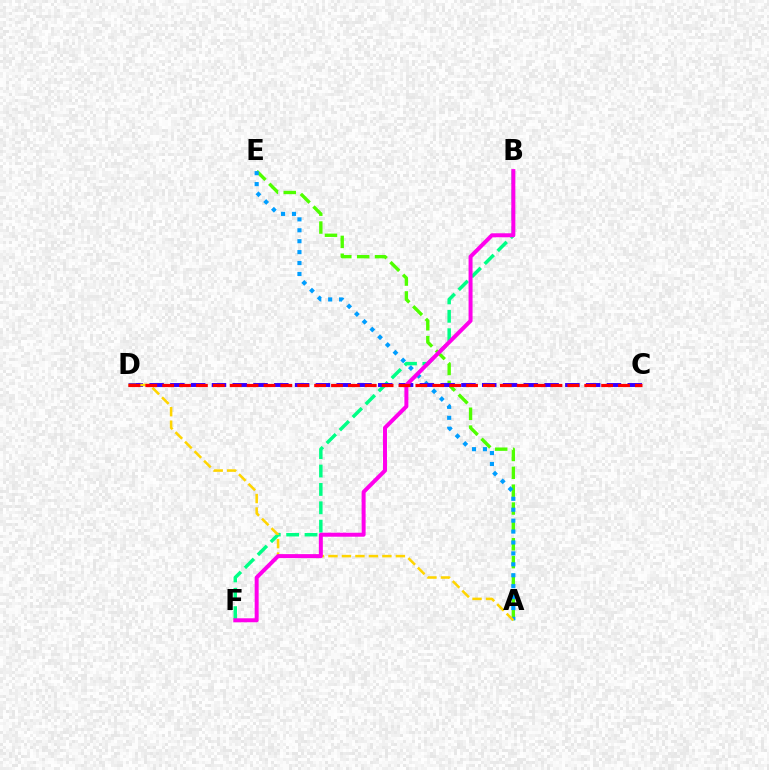{('B', 'F'): [{'color': '#00ff86', 'line_style': 'dashed', 'thickness': 2.5}, {'color': '#ff00ed', 'line_style': 'solid', 'thickness': 2.87}], ('A', 'E'): [{'color': '#4fff00', 'line_style': 'dashed', 'thickness': 2.43}, {'color': '#009eff', 'line_style': 'dotted', 'thickness': 2.97}], ('C', 'D'): [{'color': '#3700ff', 'line_style': 'dashed', 'thickness': 2.82}, {'color': '#ff0000', 'line_style': 'dashed', 'thickness': 2.29}], ('A', 'D'): [{'color': '#ffd500', 'line_style': 'dashed', 'thickness': 1.83}]}